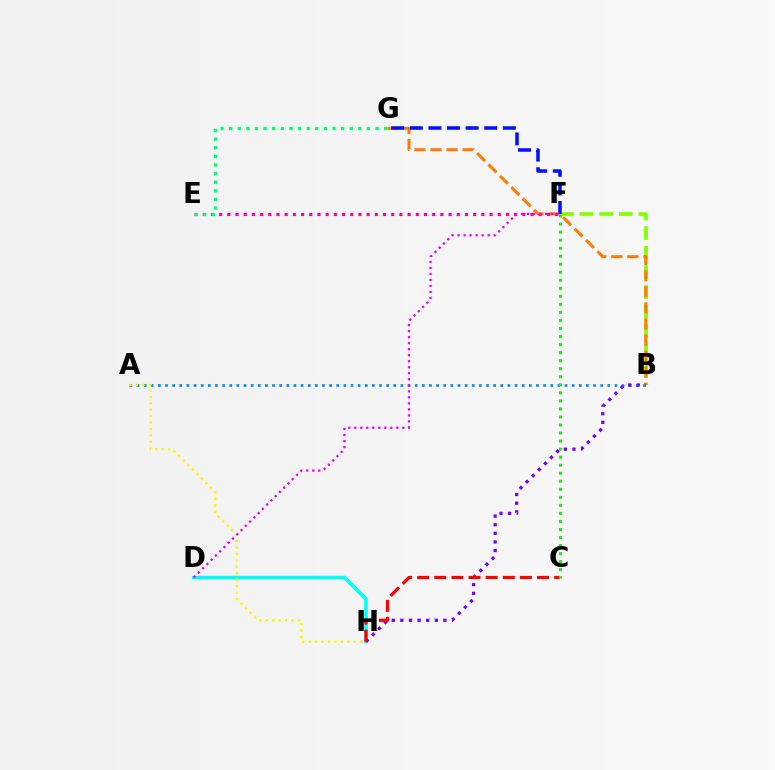{('B', 'F'): [{'color': '#84ff00', 'line_style': 'dashed', 'thickness': 2.67}], ('A', 'B'): [{'color': '#008cff', 'line_style': 'dotted', 'thickness': 1.94}], ('B', 'G'): [{'color': '#ff7c00', 'line_style': 'dashed', 'thickness': 2.18}], ('D', 'H'): [{'color': '#00fff6', 'line_style': 'solid', 'thickness': 2.53}], ('A', 'H'): [{'color': '#fcf500', 'line_style': 'dotted', 'thickness': 1.75}], ('B', 'H'): [{'color': '#7200ff', 'line_style': 'dotted', 'thickness': 2.34}], ('F', 'G'): [{'color': '#0010ff', 'line_style': 'dashed', 'thickness': 2.53}], ('C', 'H'): [{'color': '#ff0000', 'line_style': 'dashed', 'thickness': 2.33}], ('E', 'F'): [{'color': '#ff0094', 'line_style': 'dotted', 'thickness': 2.23}], ('D', 'F'): [{'color': '#ee00ff', 'line_style': 'dotted', 'thickness': 1.63}], ('C', 'F'): [{'color': '#08ff00', 'line_style': 'dotted', 'thickness': 2.18}], ('E', 'G'): [{'color': '#00ff74', 'line_style': 'dotted', 'thickness': 2.34}]}